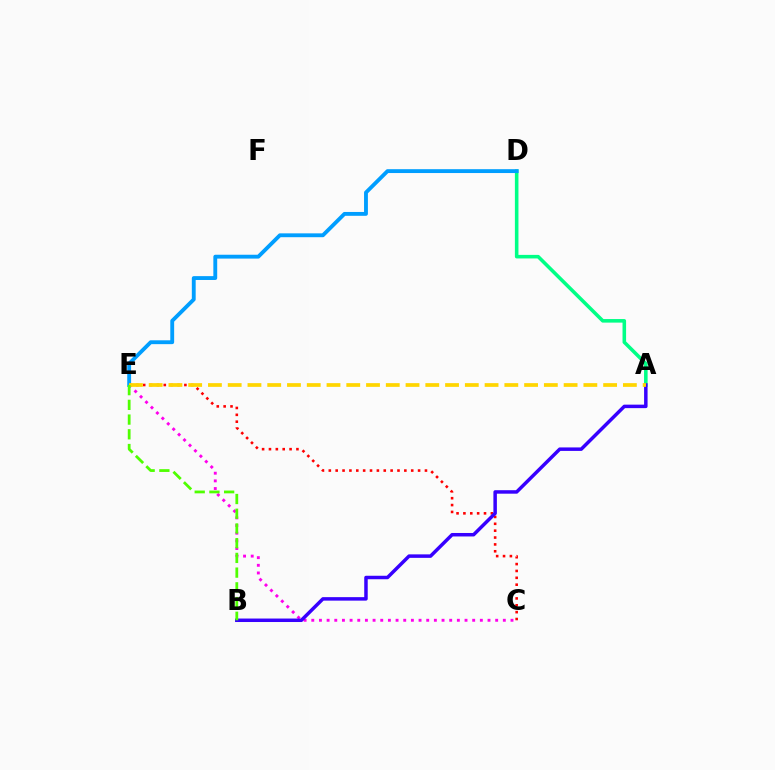{('C', 'E'): [{'color': '#ff00ed', 'line_style': 'dotted', 'thickness': 2.08}, {'color': '#ff0000', 'line_style': 'dotted', 'thickness': 1.87}], ('A', 'D'): [{'color': '#00ff86', 'line_style': 'solid', 'thickness': 2.57}], ('D', 'E'): [{'color': '#009eff', 'line_style': 'solid', 'thickness': 2.77}], ('A', 'B'): [{'color': '#3700ff', 'line_style': 'solid', 'thickness': 2.51}], ('A', 'E'): [{'color': '#ffd500', 'line_style': 'dashed', 'thickness': 2.68}], ('B', 'E'): [{'color': '#4fff00', 'line_style': 'dashed', 'thickness': 2.0}]}